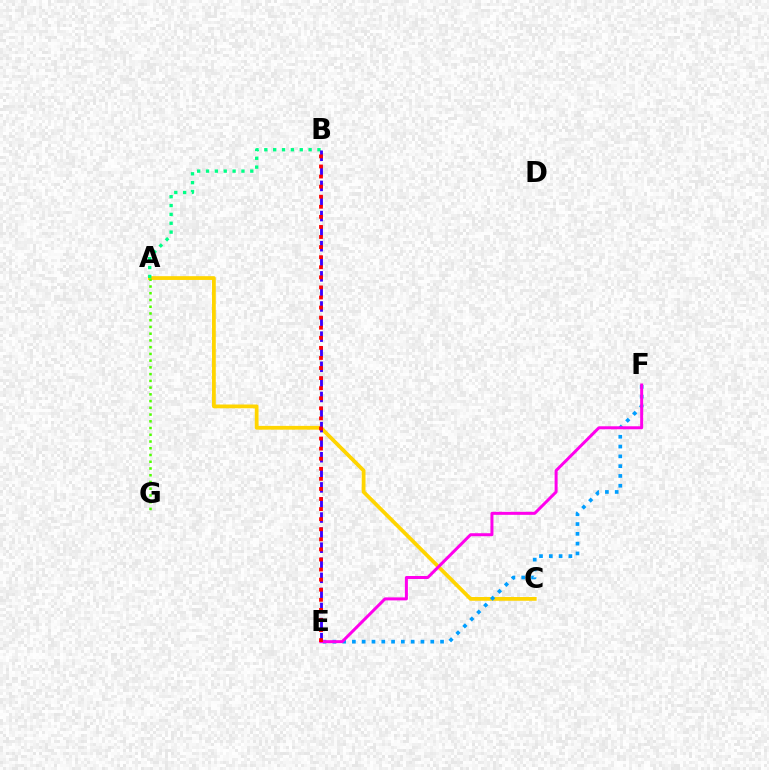{('A', 'C'): [{'color': '#ffd500', 'line_style': 'solid', 'thickness': 2.72}], ('A', 'B'): [{'color': '#00ff86', 'line_style': 'dotted', 'thickness': 2.41}], ('E', 'F'): [{'color': '#009eff', 'line_style': 'dotted', 'thickness': 2.66}, {'color': '#ff00ed', 'line_style': 'solid', 'thickness': 2.16}], ('B', 'E'): [{'color': '#3700ff', 'line_style': 'dashed', 'thickness': 2.05}, {'color': '#ff0000', 'line_style': 'dotted', 'thickness': 2.74}], ('A', 'G'): [{'color': '#4fff00', 'line_style': 'dotted', 'thickness': 1.83}]}